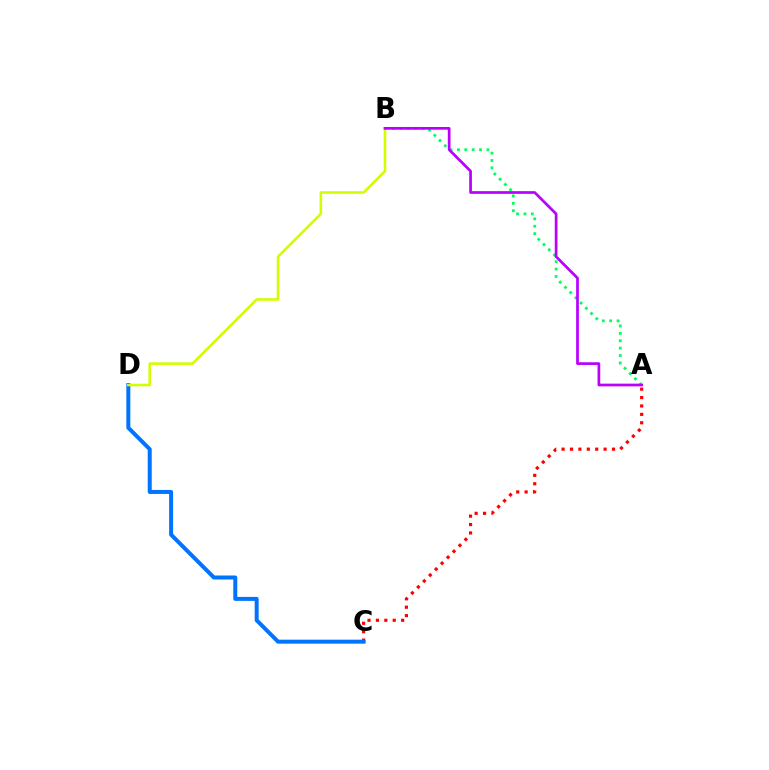{('A', 'C'): [{'color': '#ff0000', 'line_style': 'dotted', 'thickness': 2.28}], ('C', 'D'): [{'color': '#0074ff', 'line_style': 'solid', 'thickness': 2.87}], ('A', 'B'): [{'color': '#00ff5c', 'line_style': 'dotted', 'thickness': 2.01}, {'color': '#b900ff', 'line_style': 'solid', 'thickness': 1.96}], ('B', 'D'): [{'color': '#d1ff00', 'line_style': 'solid', 'thickness': 1.88}]}